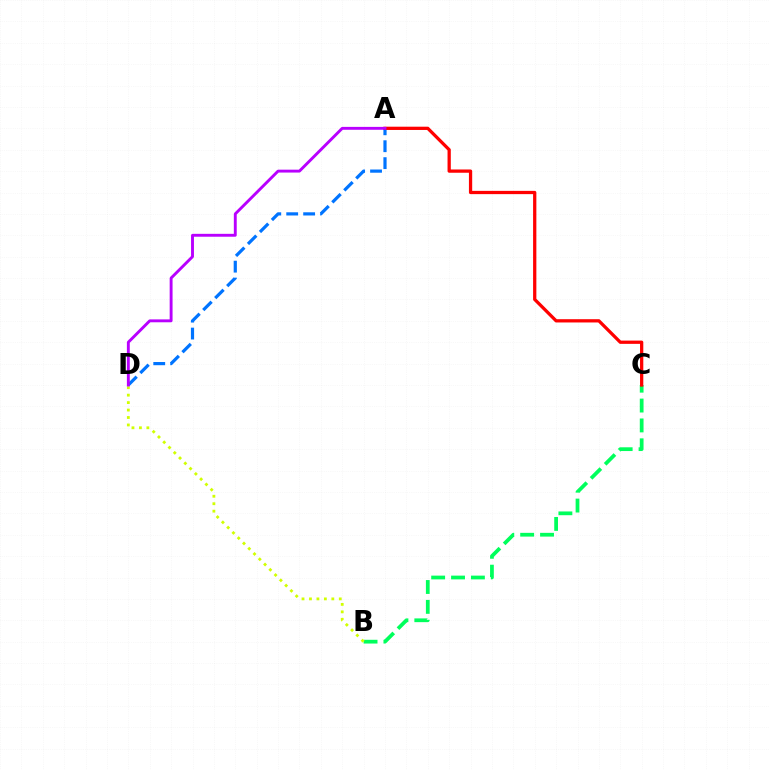{('A', 'D'): [{'color': '#0074ff', 'line_style': 'dashed', 'thickness': 2.3}, {'color': '#b900ff', 'line_style': 'solid', 'thickness': 2.08}], ('B', 'C'): [{'color': '#00ff5c', 'line_style': 'dashed', 'thickness': 2.7}], ('B', 'D'): [{'color': '#d1ff00', 'line_style': 'dotted', 'thickness': 2.03}], ('A', 'C'): [{'color': '#ff0000', 'line_style': 'solid', 'thickness': 2.35}]}